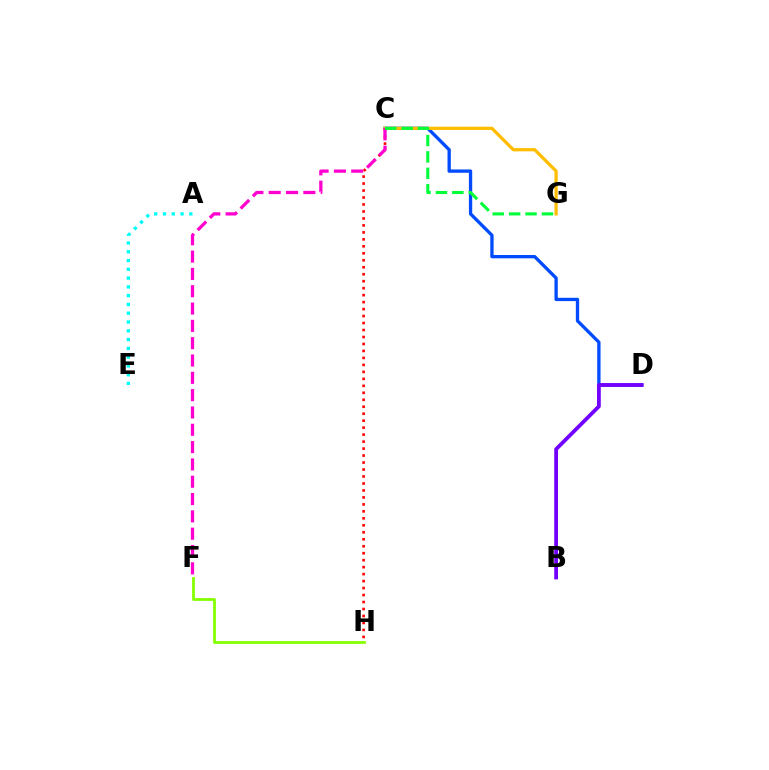{('C', 'D'): [{'color': '#004bff', 'line_style': 'solid', 'thickness': 2.38}], ('A', 'E'): [{'color': '#00fff6', 'line_style': 'dotted', 'thickness': 2.39}], ('B', 'D'): [{'color': '#7200ff', 'line_style': 'solid', 'thickness': 2.72}], ('C', 'G'): [{'color': '#ffbd00', 'line_style': 'solid', 'thickness': 2.33}, {'color': '#00ff39', 'line_style': 'dashed', 'thickness': 2.23}], ('C', 'H'): [{'color': '#ff0000', 'line_style': 'dotted', 'thickness': 1.89}], ('C', 'F'): [{'color': '#ff00cf', 'line_style': 'dashed', 'thickness': 2.35}], ('F', 'H'): [{'color': '#84ff00', 'line_style': 'solid', 'thickness': 2.0}]}